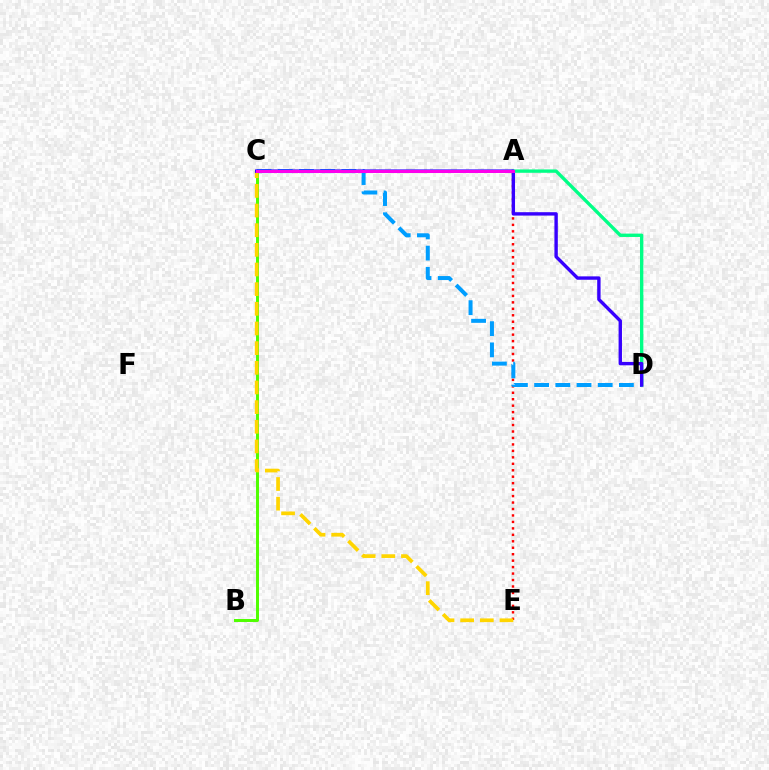{('A', 'D'): [{'color': '#00ff86', 'line_style': 'solid', 'thickness': 2.42}], ('A', 'E'): [{'color': '#ff0000', 'line_style': 'dotted', 'thickness': 1.75}], ('B', 'C'): [{'color': '#4fff00', 'line_style': 'solid', 'thickness': 2.14}], ('C', 'D'): [{'color': '#009eff', 'line_style': 'dashed', 'thickness': 2.88}, {'color': '#3700ff', 'line_style': 'solid', 'thickness': 2.44}], ('C', 'E'): [{'color': '#ffd500', 'line_style': 'dashed', 'thickness': 2.67}], ('A', 'C'): [{'color': '#ff00ed', 'line_style': 'solid', 'thickness': 2.14}]}